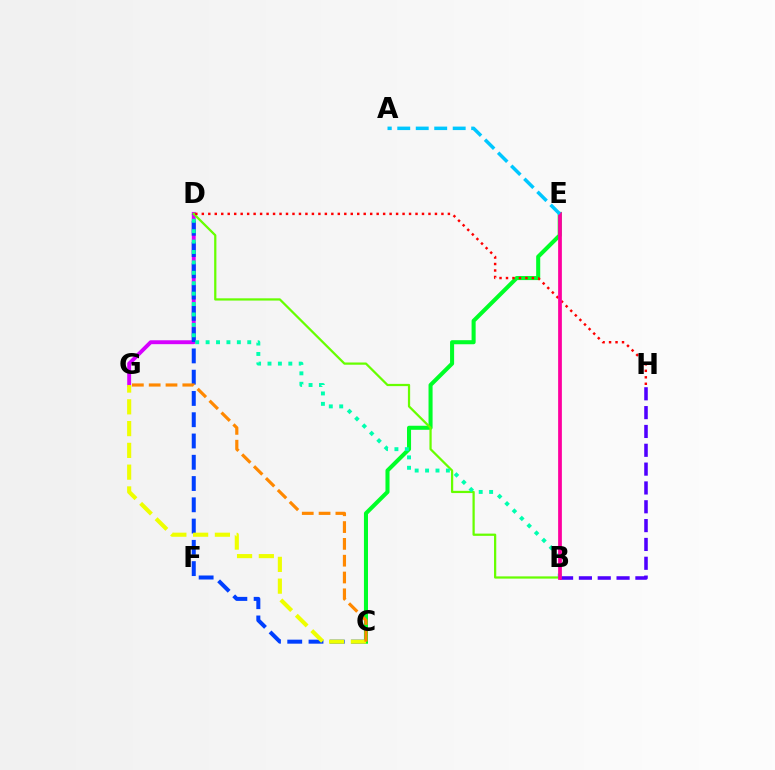{('D', 'G'): [{'color': '#d600ff', 'line_style': 'solid', 'thickness': 2.8}], ('C', 'D'): [{'color': '#003fff', 'line_style': 'dashed', 'thickness': 2.89}], ('C', 'E'): [{'color': '#00ff27', 'line_style': 'solid', 'thickness': 2.92}], ('B', 'D'): [{'color': '#66ff00', 'line_style': 'solid', 'thickness': 1.62}, {'color': '#00ffaf', 'line_style': 'dotted', 'thickness': 2.83}], ('C', 'G'): [{'color': '#eeff00', 'line_style': 'dashed', 'thickness': 2.96}, {'color': '#ff8800', 'line_style': 'dashed', 'thickness': 2.28}], ('B', 'H'): [{'color': '#4f00ff', 'line_style': 'dashed', 'thickness': 2.56}], ('D', 'H'): [{'color': '#ff0000', 'line_style': 'dotted', 'thickness': 1.76}], ('B', 'E'): [{'color': '#ff00a0', 'line_style': 'solid', 'thickness': 2.7}], ('A', 'E'): [{'color': '#00c7ff', 'line_style': 'dashed', 'thickness': 2.51}]}